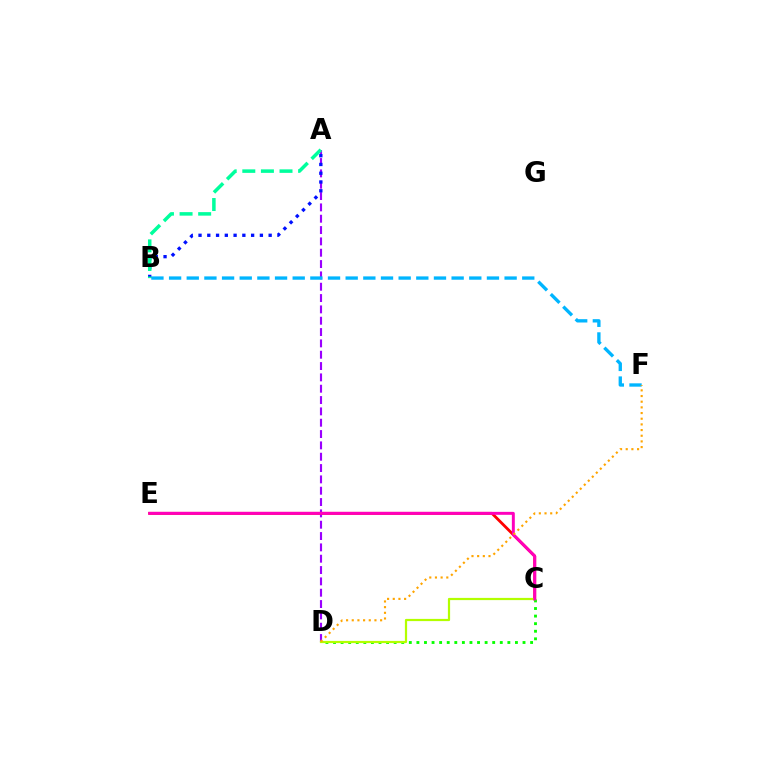{('A', 'D'): [{'color': '#9b00ff', 'line_style': 'dashed', 'thickness': 1.54}], ('B', 'F'): [{'color': '#00b5ff', 'line_style': 'dashed', 'thickness': 2.4}], ('C', 'E'): [{'color': '#ff0000', 'line_style': 'solid', 'thickness': 2.03}, {'color': '#ff00bd', 'line_style': 'solid', 'thickness': 2.13}], ('A', 'B'): [{'color': '#0010ff', 'line_style': 'dotted', 'thickness': 2.38}, {'color': '#00ff9d', 'line_style': 'dashed', 'thickness': 2.53}], ('C', 'D'): [{'color': '#08ff00', 'line_style': 'dotted', 'thickness': 2.06}, {'color': '#b3ff00', 'line_style': 'solid', 'thickness': 1.59}], ('D', 'F'): [{'color': '#ffa500', 'line_style': 'dotted', 'thickness': 1.54}]}